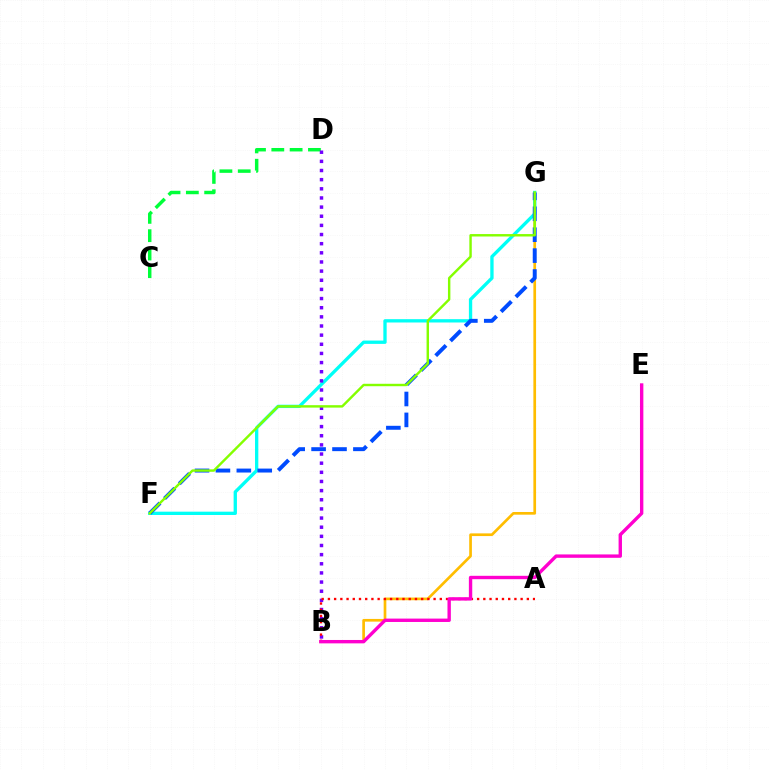{('C', 'D'): [{'color': '#00ff39', 'line_style': 'dashed', 'thickness': 2.49}], ('B', 'G'): [{'color': '#ffbd00', 'line_style': 'solid', 'thickness': 1.93}], ('F', 'G'): [{'color': '#00fff6', 'line_style': 'solid', 'thickness': 2.39}, {'color': '#004bff', 'line_style': 'dashed', 'thickness': 2.84}, {'color': '#84ff00', 'line_style': 'solid', 'thickness': 1.75}], ('B', 'D'): [{'color': '#7200ff', 'line_style': 'dotted', 'thickness': 2.48}], ('A', 'B'): [{'color': '#ff0000', 'line_style': 'dotted', 'thickness': 1.69}], ('B', 'E'): [{'color': '#ff00cf', 'line_style': 'solid', 'thickness': 2.43}]}